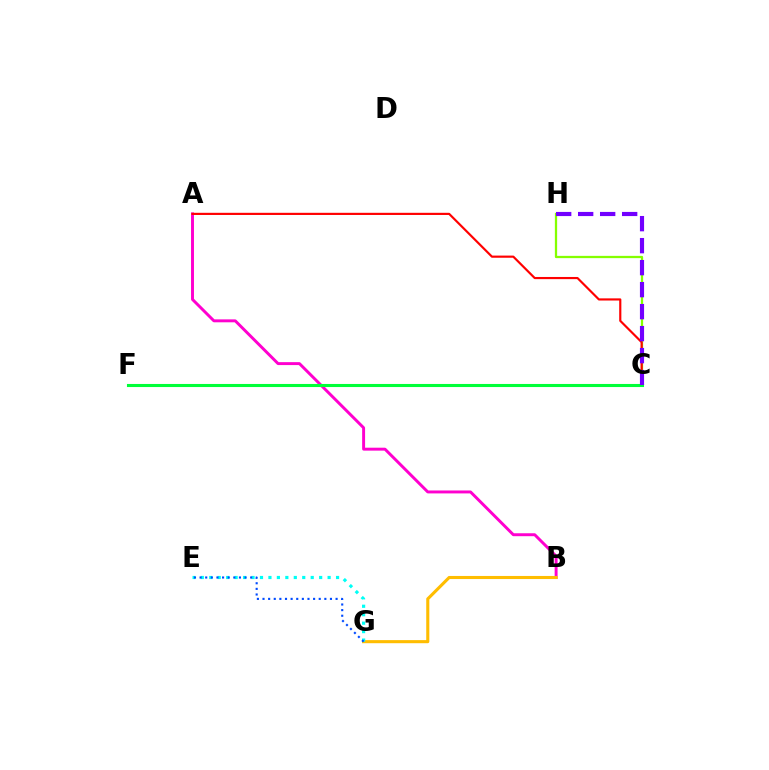{('C', 'H'): [{'color': '#84ff00', 'line_style': 'solid', 'thickness': 1.63}, {'color': '#7200ff', 'line_style': 'dashed', 'thickness': 2.99}], ('A', 'B'): [{'color': '#ff00cf', 'line_style': 'solid', 'thickness': 2.11}], ('A', 'C'): [{'color': '#ff0000', 'line_style': 'solid', 'thickness': 1.56}], ('B', 'G'): [{'color': '#ffbd00', 'line_style': 'solid', 'thickness': 2.22}], ('C', 'F'): [{'color': '#00ff39', 'line_style': 'solid', 'thickness': 2.22}], ('E', 'G'): [{'color': '#00fff6', 'line_style': 'dotted', 'thickness': 2.3}, {'color': '#004bff', 'line_style': 'dotted', 'thickness': 1.53}]}